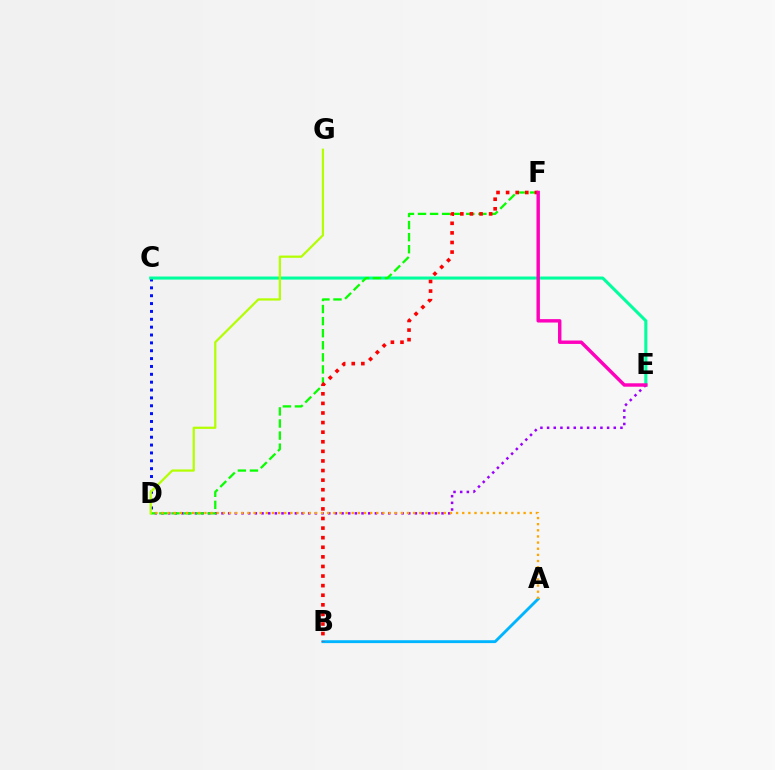{('A', 'B'): [{'color': '#00b5ff', 'line_style': 'solid', 'thickness': 2.07}], ('C', 'D'): [{'color': '#0010ff', 'line_style': 'dotted', 'thickness': 2.14}], ('C', 'E'): [{'color': '#00ff9d', 'line_style': 'solid', 'thickness': 2.2}], ('D', 'E'): [{'color': '#9b00ff', 'line_style': 'dotted', 'thickness': 1.81}], ('D', 'F'): [{'color': '#08ff00', 'line_style': 'dashed', 'thickness': 1.64}], ('B', 'F'): [{'color': '#ff0000', 'line_style': 'dotted', 'thickness': 2.61}], ('A', 'D'): [{'color': '#ffa500', 'line_style': 'dotted', 'thickness': 1.67}], ('E', 'F'): [{'color': '#ff00bd', 'line_style': 'solid', 'thickness': 2.46}], ('D', 'G'): [{'color': '#b3ff00', 'line_style': 'solid', 'thickness': 1.61}]}